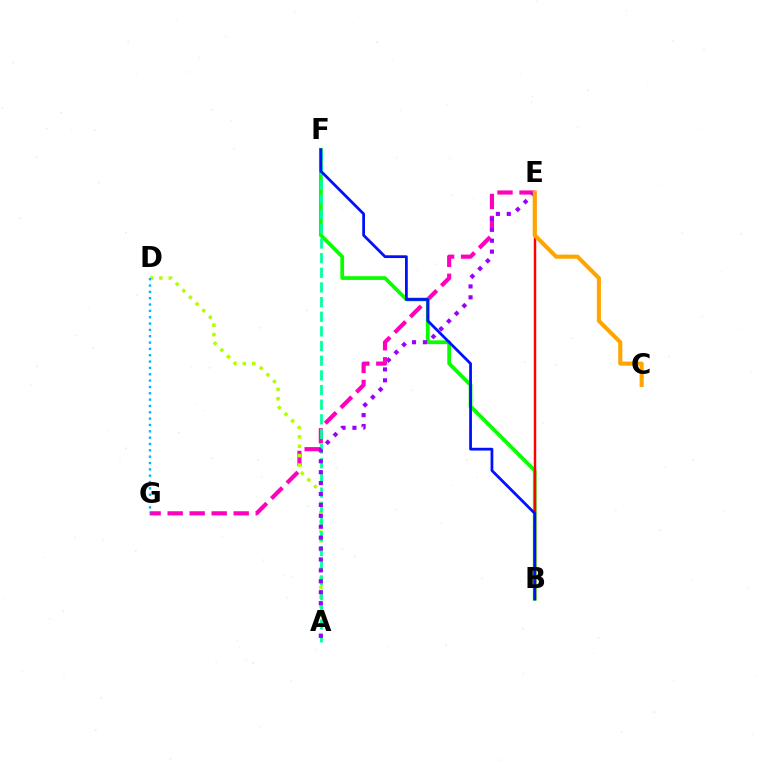{('E', 'G'): [{'color': '#ff00bd', 'line_style': 'dashed', 'thickness': 2.99}], ('B', 'F'): [{'color': '#08ff00', 'line_style': 'solid', 'thickness': 2.69}, {'color': '#0010ff', 'line_style': 'solid', 'thickness': 1.99}], ('A', 'D'): [{'color': '#b3ff00', 'line_style': 'dotted', 'thickness': 2.55}], ('B', 'E'): [{'color': '#ff0000', 'line_style': 'solid', 'thickness': 1.75}], ('A', 'F'): [{'color': '#00ff9d', 'line_style': 'dashed', 'thickness': 1.99}], ('A', 'E'): [{'color': '#9b00ff', 'line_style': 'dotted', 'thickness': 2.97}], ('C', 'E'): [{'color': '#ffa500', 'line_style': 'solid', 'thickness': 2.95}], ('D', 'G'): [{'color': '#00b5ff', 'line_style': 'dotted', 'thickness': 1.72}]}